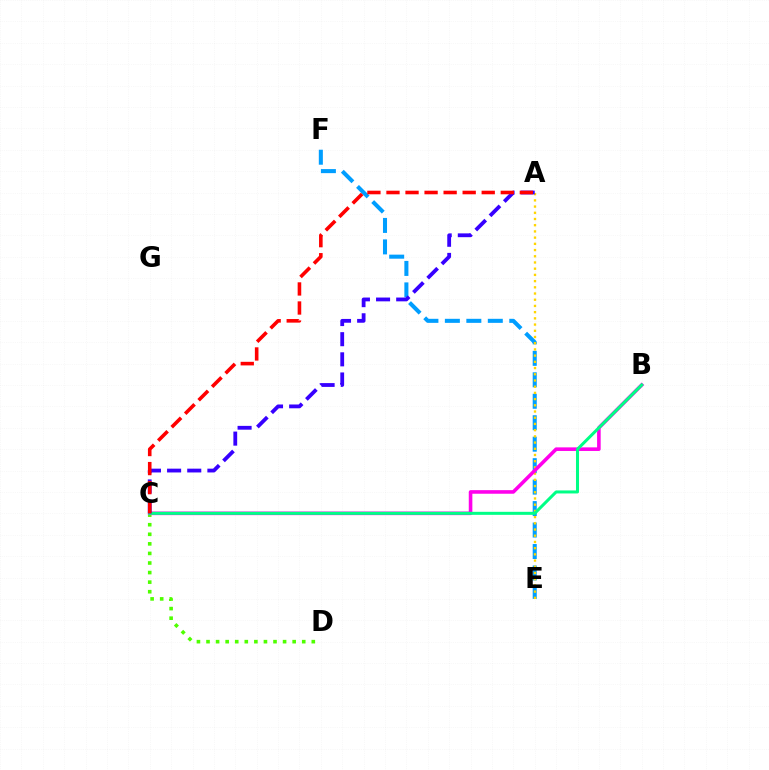{('E', 'F'): [{'color': '#009eff', 'line_style': 'dashed', 'thickness': 2.92}], ('C', 'D'): [{'color': '#4fff00', 'line_style': 'dotted', 'thickness': 2.6}], ('A', 'E'): [{'color': '#ffd500', 'line_style': 'dotted', 'thickness': 1.69}], ('B', 'C'): [{'color': '#ff00ed', 'line_style': 'solid', 'thickness': 2.59}, {'color': '#00ff86', 'line_style': 'solid', 'thickness': 2.18}], ('A', 'C'): [{'color': '#3700ff', 'line_style': 'dashed', 'thickness': 2.74}, {'color': '#ff0000', 'line_style': 'dashed', 'thickness': 2.59}]}